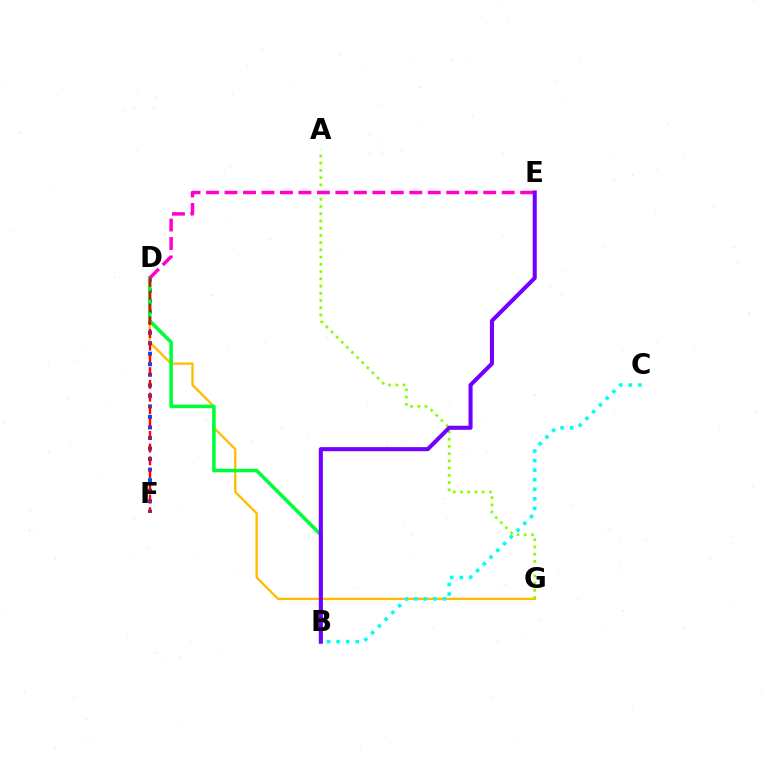{('D', 'G'): [{'color': '#ffbd00', 'line_style': 'solid', 'thickness': 1.67}], ('D', 'F'): [{'color': '#004bff', 'line_style': 'dotted', 'thickness': 2.86}, {'color': '#ff0000', 'line_style': 'dashed', 'thickness': 1.73}], ('B', 'C'): [{'color': '#00fff6', 'line_style': 'dotted', 'thickness': 2.59}], ('B', 'D'): [{'color': '#00ff39', 'line_style': 'solid', 'thickness': 2.57}], ('A', 'G'): [{'color': '#84ff00', 'line_style': 'dotted', 'thickness': 1.96}], ('D', 'E'): [{'color': '#ff00cf', 'line_style': 'dashed', 'thickness': 2.51}], ('B', 'E'): [{'color': '#7200ff', 'line_style': 'solid', 'thickness': 2.92}]}